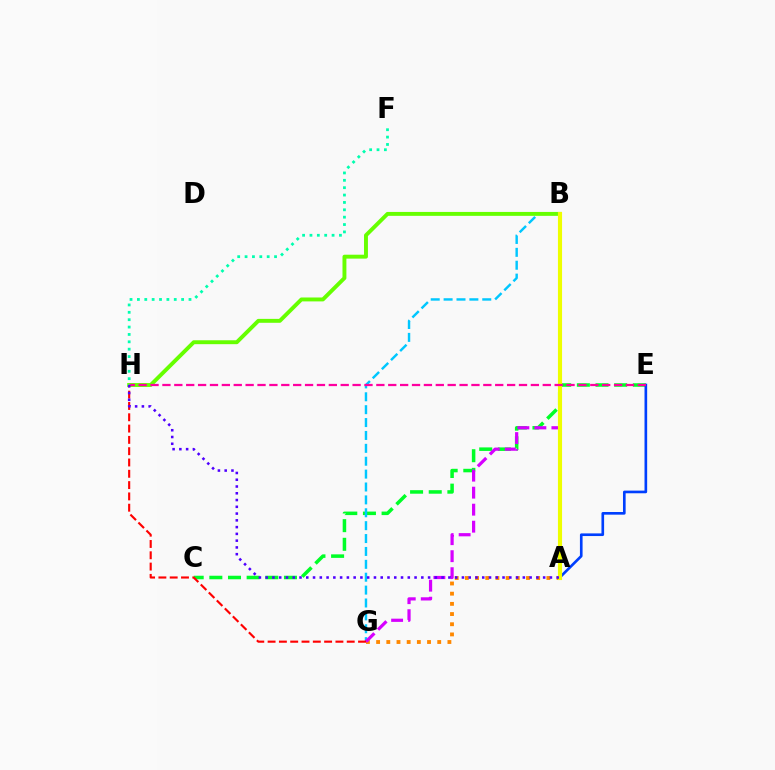{('C', 'E'): [{'color': '#00ff27', 'line_style': 'dashed', 'thickness': 2.53}], ('A', 'G'): [{'color': '#ff8800', 'line_style': 'dotted', 'thickness': 2.77}], ('B', 'G'): [{'color': '#00c7ff', 'line_style': 'dashed', 'thickness': 1.75}, {'color': '#d600ff', 'line_style': 'dashed', 'thickness': 2.31}], ('A', 'E'): [{'color': '#003fff', 'line_style': 'solid', 'thickness': 1.91}], ('B', 'H'): [{'color': '#66ff00', 'line_style': 'solid', 'thickness': 2.81}], ('A', 'B'): [{'color': '#eeff00', 'line_style': 'solid', 'thickness': 2.97}], ('G', 'H'): [{'color': '#ff0000', 'line_style': 'dashed', 'thickness': 1.54}], ('E', 'H'): [{'color': '#ff00a0', 'line_style': 'dashed', 'thickness': 1.61}], ('A', 'H'): [{'color': '#4f00ff', 'line_style': 'dotted', 'thickness': 1.84}], ('F', 'H'): [{'color': '#00ffaf', 'line_style': 'dotted', 'thickness': 2.0}]}